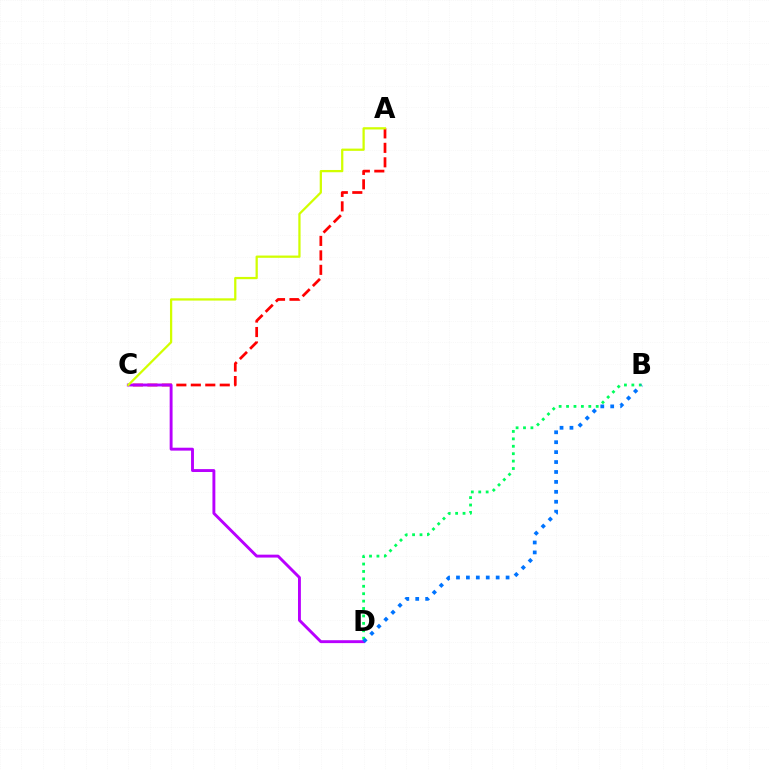{('A', 'C'): [{'color': '#ff0000', 'line_style': 'dashed', 'thickness': 1.97}, {'color': '#d1ff00', 'line_style': 'solid', 'thickness': 1.63}], ('C', 'D'): [{'color': '#b900ff', 'line_style': 'solid', 'thickness': 2.09}], ('B', 'D'): [{'color': '#00ff5c', 'line_style': 'dotted', 'thickness': 2.01}, {'color': '#0074ff', 'line_style': 'dotted', 'thickness': 2.7}]}